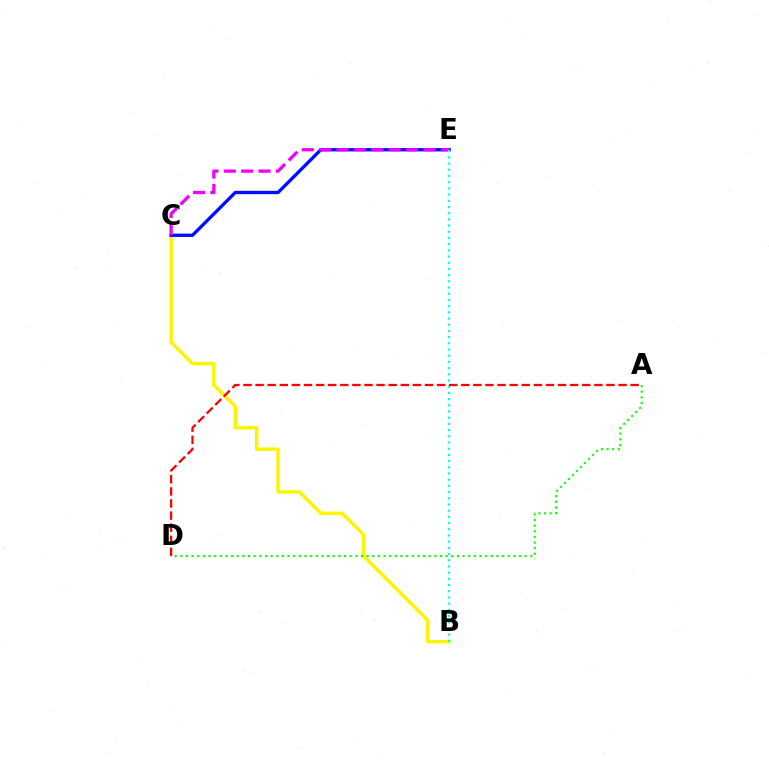{('B', 'C'): [{'color': '#fcf500', 'line_style': 'solid', 'thickness': 2.51}], ('C', 'E'): [{'color': '#0010ff', 'line_style': 'solid', 'thickness': 2.41}, {'color': '#ee00ff', 'line_style': 'dashed', 'thickness': 2.36}], ('B', 'E'): [{'color': '#00fff6', 'line_style': 'dotted', 'thickness': 1.68}], ('A', 'D'): [{'color': '#ff0000', 'line_style': 'dashed', 'thickness': 1.64}, {'color': '#08ff00', 'line_style': 'dotted', 'thickness': 1.53}]}